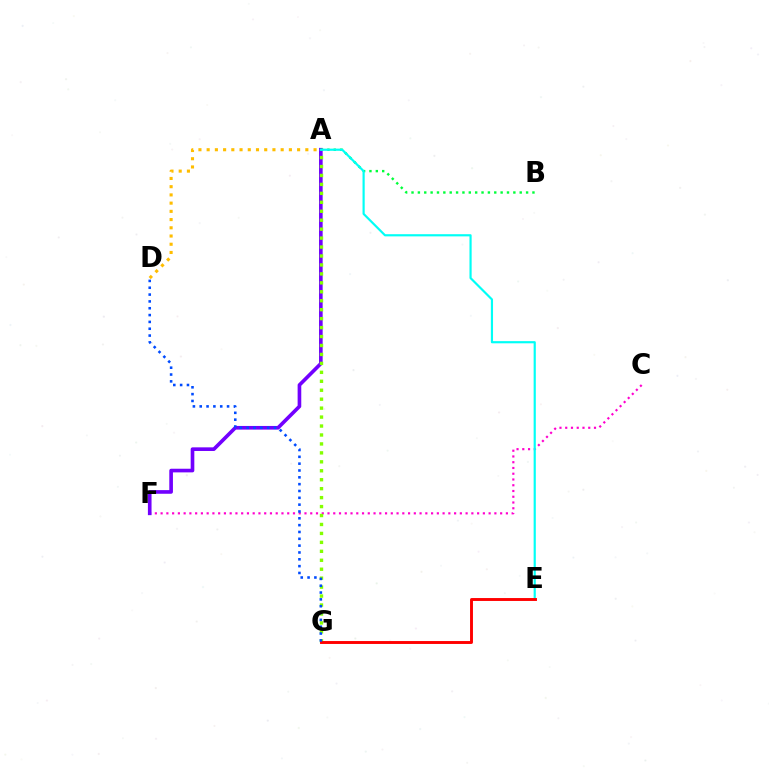{('C', 'F'): [{'color': '#ff00cf', 'line_style': 'dotted', 'thickness': 1.56}], ('A', 'D'): [{'color': '#ffbd00', 'line_style': 'dotted', 'thickness': 2.23}], ('A', 'F'): [{'color': '#7200ff', 'line_style': 'solid', 'thickness': 2.62}], ('A', 'B'): [{'color': '#00ff39', 'line_style': 'dotted', 'thickness': 1.73}], ('A', 'E'): [{'color': '#00fff6', 'line_style': 'solid', 'thickness': 1.57}], ('A', 'G'): [{'color': '#84ff00', 'line_style': 'dotted', 'thickness': 2.43}], ('E', 'G'): [{'color': '#ff0000', 'line_style': 'solid', 'thickness': 2.09}], ('D', 'G'): [{'color': '#004bff', 'line_style': 'dotted', 'thickness': 1.86}]}